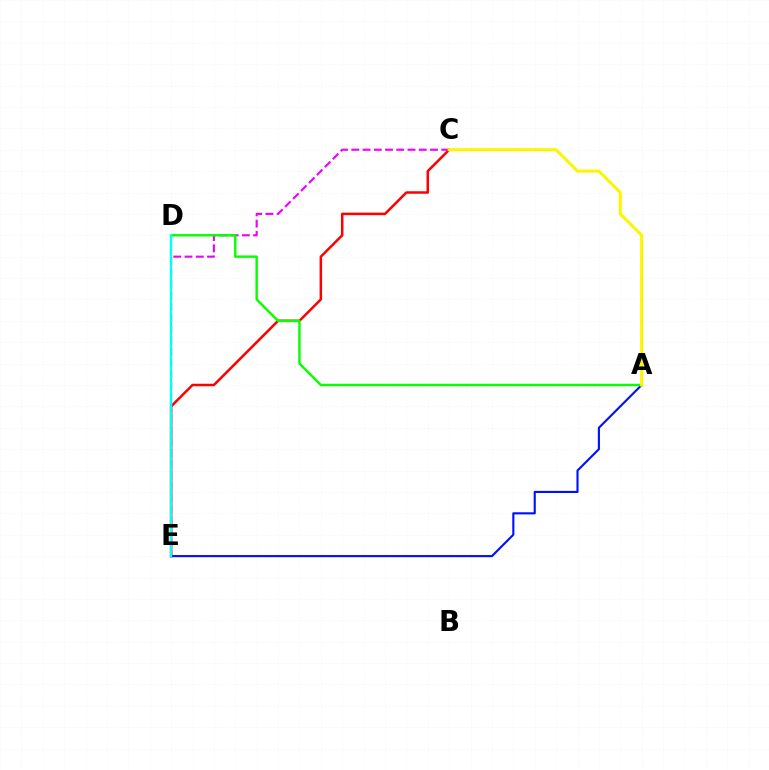{('C', 'E'): [{'color': '#ee00ff', 'line_style': 'dashed', 'thickness': 1.53}, {'color': '#ff0000', 'line_style': 'solid', 'thickness': 1.8}], ('A', 'E'): [{'color': '#0010ff', 'line_style': 'solid', 'thickness': 1.53}], ('A', 'D'): [{'color': '#08ff00', 'line_style': 'solid', 'thickness': 1.75}], ('D', 'E'): [{'color': '#00fff6', 'line_style': 'solid', 'thickness': 1.69}], ('A', 'C'): [{'color': '#fcf500', 'line_style': 'solid', 'thickness': 2.23}]}